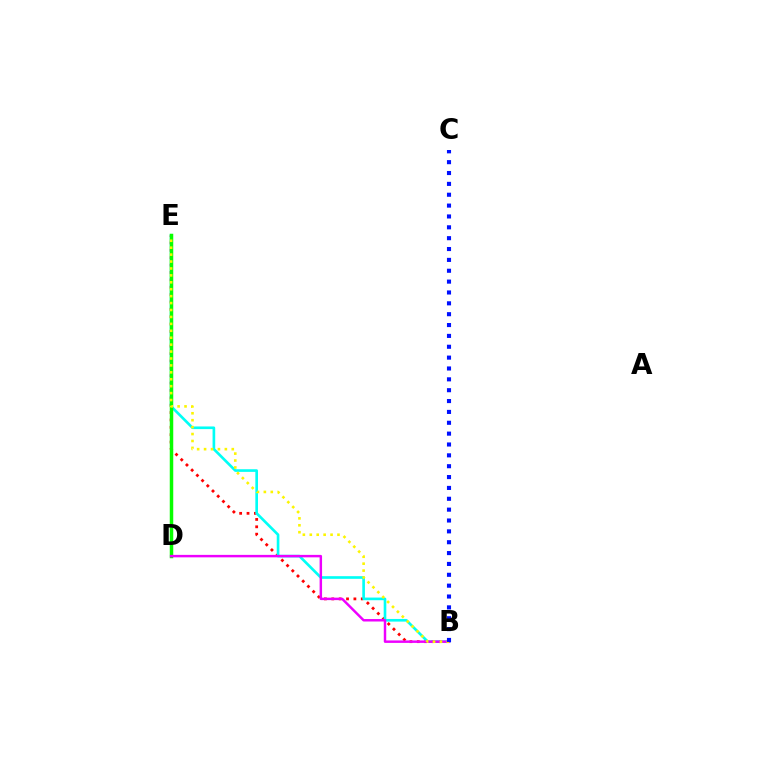{('B', 'E'): [{'color': '#ff0000', 'line_style': 'dotted', 'thickness': 2.0}, {'color': '#00fff6', 'line_style': 'solid', 'thickness': 1.91}, {'color': '#fcf500', 'line_style': 'dotted', 'thickness': 1.88}], ('D', 'E'): [{'color': '#08ff00', 'line_style': 'solid', 'thickness': 2.51}], ('B', 'D'): [{'color': '#ee00ff', 'line_style': 'solid', 'thickness': 1.77}], ('B', 'C'): [{'color': '#0010ff', 'line_style': 'dotted', 'thickness': 2.95}]}